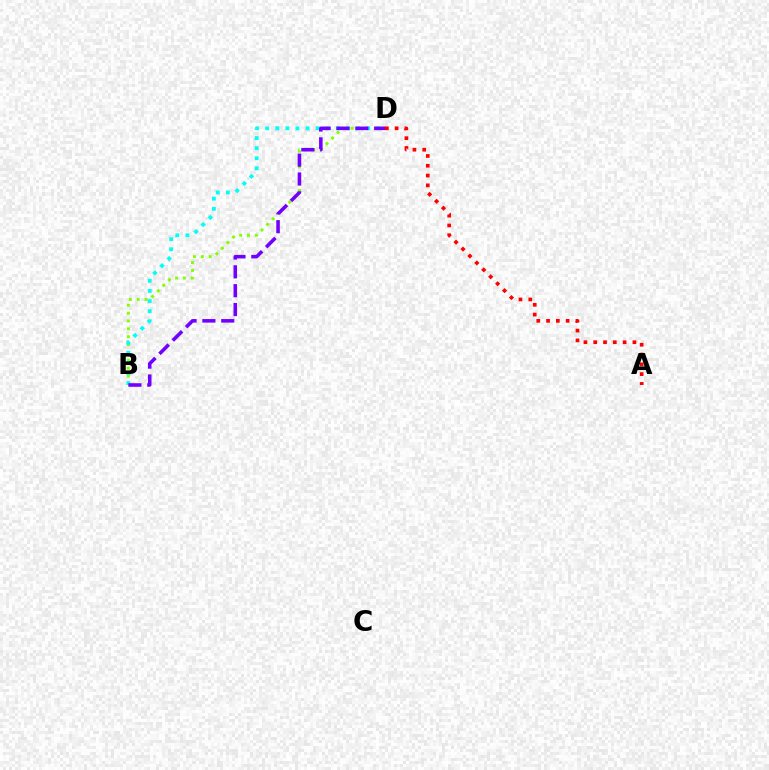{('B', 'D'): [{'color': '#84ff00', 'line_style': 'dotted', 'thickness': 2.14}, {'color': '#00fff6', 'line_style': 'dotted', 'thickness': 2.74}, {'color': '#7200ff', 'line_style': 'dashed', 'thickness': 2.56}], ('A', 'D'): [{'color': '#ff0000', 'line_style': 'dotted', 'thickness': 2.66}]}